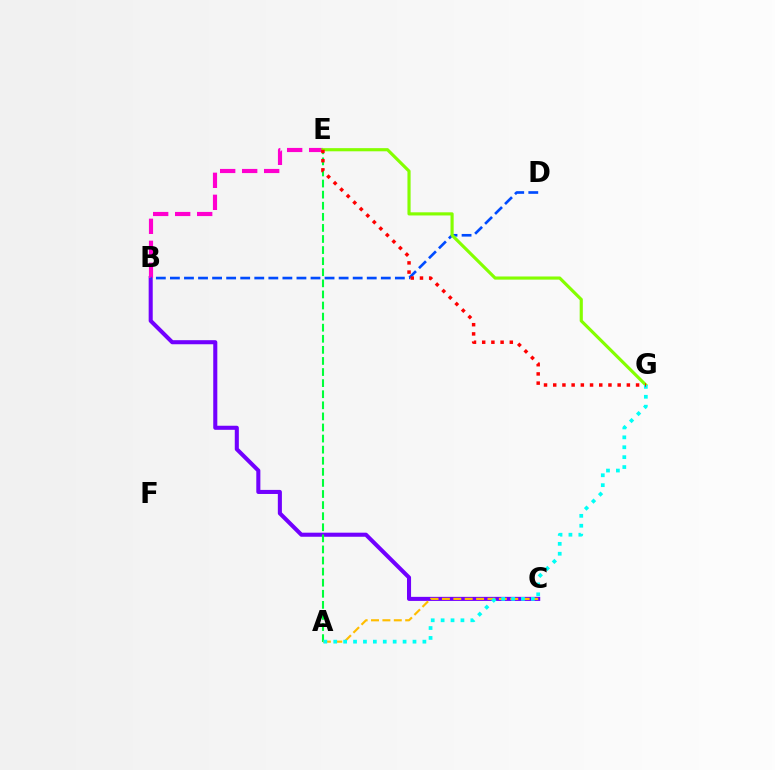{('B', 'C'): [{'color': '#7200ff', 'line_style': 'solid', 'thickness': 2.93}], ('B', 'E'): [{'color': '#ff00cf', 'line_style': 'dashed', 'thickness': 2.99}], ('B', 'D'): [{'color': '#004bff', 'line_style': 'dashed', 'thickness': 1.91}], ('A', 'E'): [{'color': '#00ff39', 'line_style': 'dashed', 'thickness': 1.51}], ('A', 'C'): [{'color': '#ffbd00', 'line_style': 'dashed', 'thickness': 1.55}], ('E', 'G'): [{'color': '#84ff00', 'line_style': 'solid', 'thickness': 2.27}, {'color': '#ff0000', 'line_style': 'dotted', 'thickness': 2.5}], ('A', 'G'): [{'color': '#00fff6', 'line_style': 'dotted', 'thickness': 2.69}]}